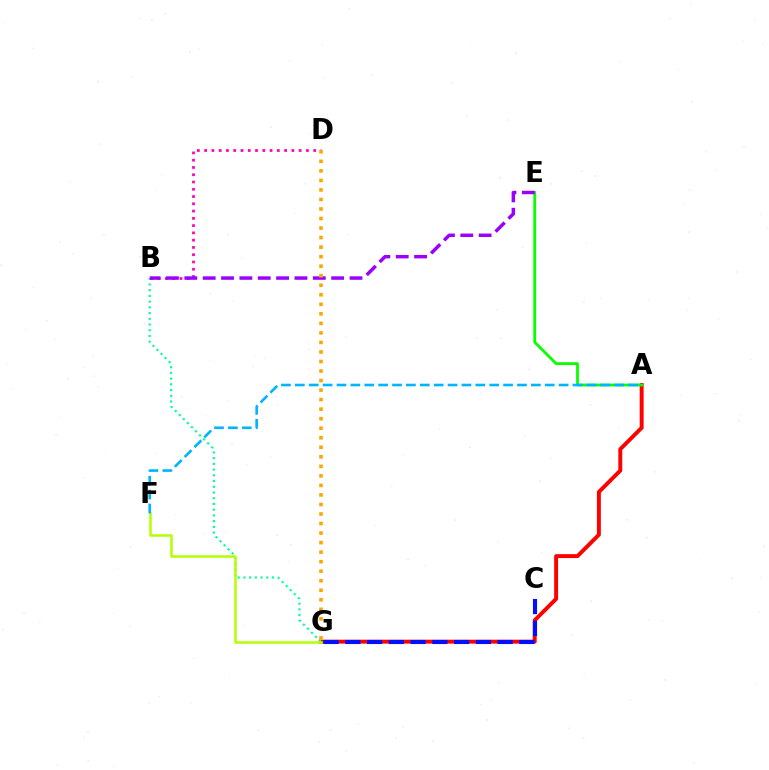{('A', 'G'): [{'color': '#ff0000', 'line_style': 'solid', 'thickness': 2.83}], ('B', 'G'): [{'color': '#00ff9d', 'line_style': 'dotted', 'thickness': 1.55}], ('B', 'D'): [{'color': '#ff00bd', 'line_style': 'dotted', 'thickness': 1.98}], ('A', 'E'): [{'color': '#08ff00', 'line_style': 'solid', 'thickness': 2.01}], ('F', 'G'): [{'color': '#b3ff00', 'line_style': 'solid', 'thickness': 1.81}], ('A', 'F'): [{'color': '#00b5ff', 'line_style': 'dashed', 'thickness': 1.89}], ('B', 'E'): [{'color': '#9b00ff', 'line_style': 'dashed', 'thickness': 2.49}], ('C', 'G'): [{'color': '#0010ff', 'line_style': 'dashed', 'thickness': 2.96}], ('D', 'G'): [{'color': '#ffa500', 'line_style': 'dotted', 'thickness': 2.59}]}